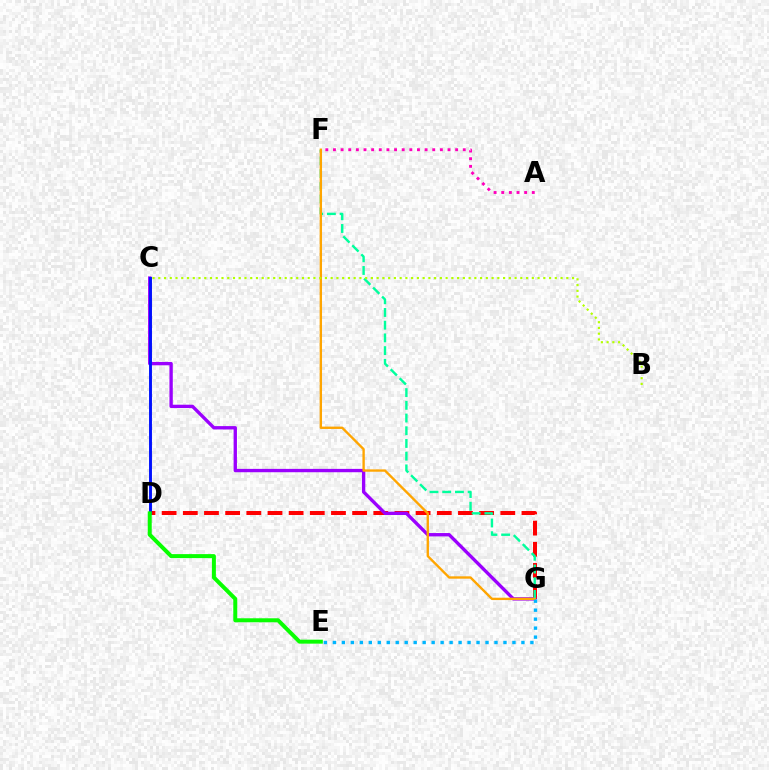{('D', 'G'): [{'color': '#ff0000', 'line_style': 'dashed', 'thickness': 2.88}], ('C', 'G'): [{'color': '#9b00ff', 'line_style': 'solid', 'thickness': 2.41}], ('C', 'D'): [{'color': '#0010ff', 'line_style': 'solid', 'thickness': 2.09}], ('F', 'G'): [{'color': '#00ff9d', 'line_style': 'dashed', 'thickness': 1.73}, {'color': '#ffa500', 'line_style': 'solid', 'thickness': 1.7}], ('D', 'E'): [{'color': '#08ff00', 'line_style': 'solid', 'thickness': 2.87}], ('E', 'G'): [{'color': '#00b5ff', 'line_style': 'dotted', 'thickness': 2.44}], ('B', 'C'): [{'color': '#b3ff00', 'line_style': 'dotted', 'thickness': 1.56}], ('A', 'F'): [{'color': '#ff00bd', 'line_style': 'dotted', 'thickness': 2.07}]}